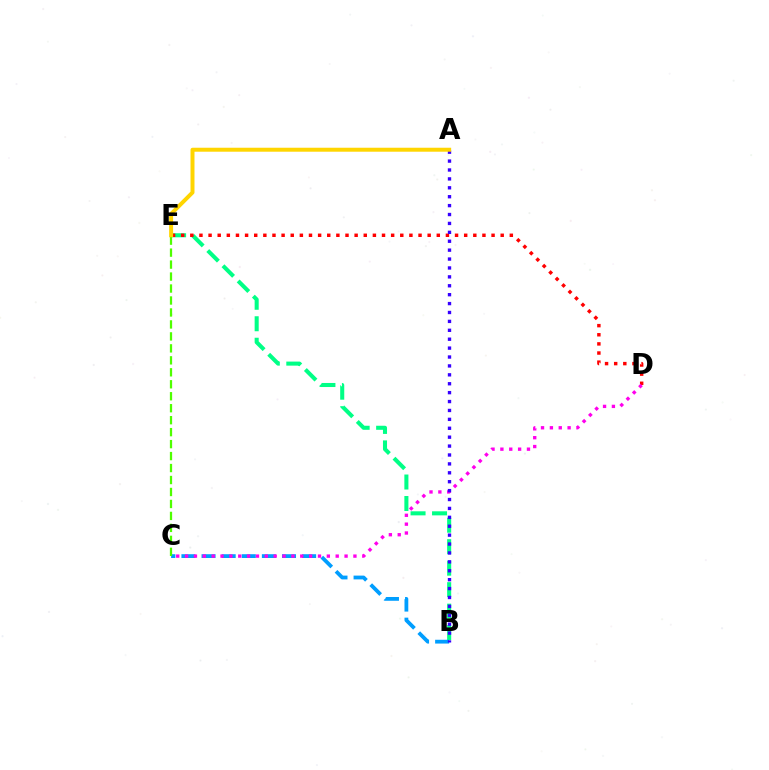{('B', 'E'): [{'color': '#00ff86', 'line_style': 'dashed', 'thickness': 2.92}], ('B', 'C'): [{'color': '#009eff', 'line_style': 'dashed', 'thickness': 2.73}], ('D', 'E'): [{'color': '#ff0000', 'line_style': 'dotted', 'thickness': 2.48}], ('C', 'D'): [{'color': '#ff00ed', 'line_style': 'dotted', 'thickness': 2.41}], ('A', 'B'): [{'color': '#3700ff', 'line_style': 'dotted', 'thickness': 2.42}], ('C', 'E'): [{'color': '#4fff00', 'line_style': 'dashed', 'thickness': 1.63}], ('A', 'E'): [{'color': '#ffd500', 'line_style': 'solid', 'thickness': 2.86}]}